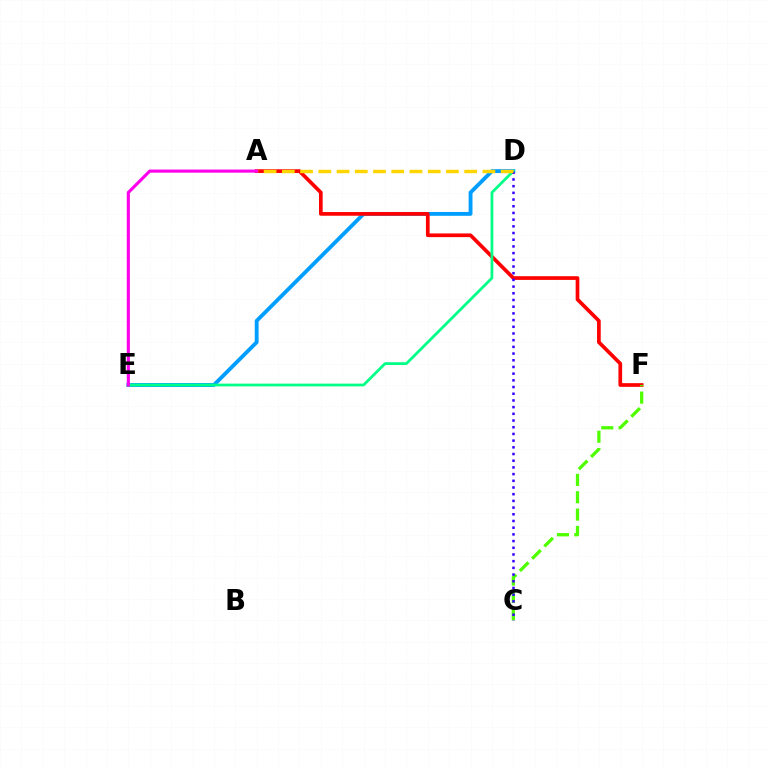{('D', 'E'): [{'color': '#009eff', 'line_style': 'solid', 'thickness': 2.77}, {'color': '#00ff86', 'line_style': 'solid', 'thickness': 1.99}], ('A', 'F'): [{'color': '#ff0000', 'line_style': 'solid', 'thickness': 2.66}], ('C', 'F'): [{'color': '#4fff00', 'line_style': 'dashed', 'thickness': 2.36}], ('C', 'D'): [{'color': '#3700ff', 'line_style': 'dotted', 'thickness': 1.82}], ('A', 'D'): [{'color': '#ffd500', 'line_style': 'dashed', 'thickness': 2.48}], ('A', 'E'): [{'color': '#ff00ed', 'line_style': 'solid', 'thickness': 2.24}]}